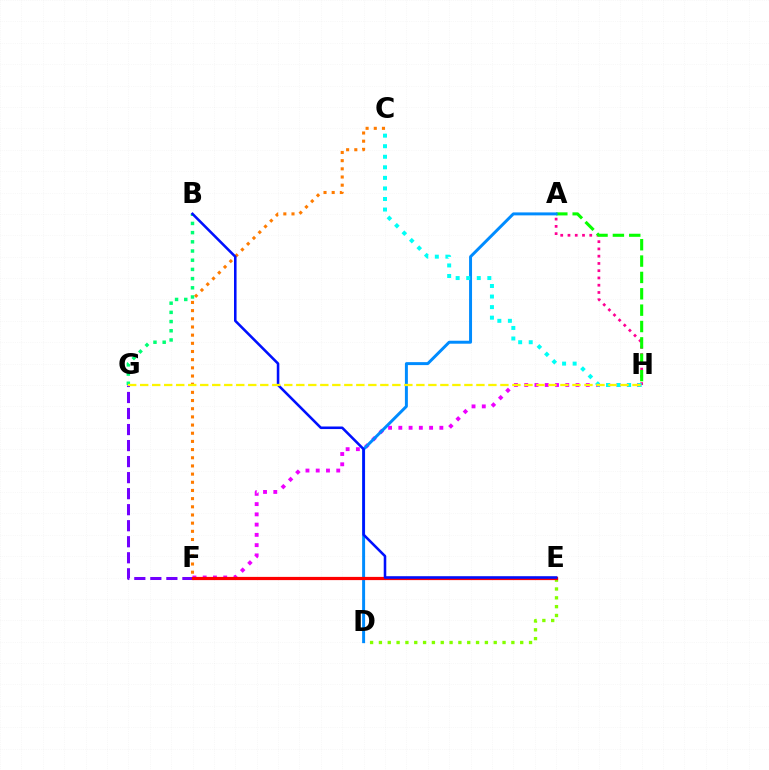{('D', 'E'): [{'color': '#84ff00', 'line_style': 'dotted', 'thickness': 2.4}], ('C', 'F'): [{'color': '#ff7c00', 'line_style': 'dotted', 'thickness': 2.22}], ('F', 'G'): [{'color': '#7200ff', 'line_style': 'dashed', 'thickness': 2.18}], ('A', 'H'): [{'color': '#ff0094', 'line_style': 'dotted', 'thickness': 1.97}, {'color': '#08ff00', 'line_style': 'dashed', 'thickness': 2.22}], ('B', 'G'): [{'color': '#00ff74', 'line_style': 'dotted', 'thickness': 2.5}], ('F', 'H'): [{'color': '#ee00ff', 'line_style': 'dotted', 'thickness': 2.79}], ('A', 'D'): [{'color': '#008cff', 'line_style': 'solid', 'thickness': 2.14}], ('E', 'F'): [{'color': '#ff0000', 'line_style': 'solid', 'thickness': 2.31}], ('C', 'H'): [{'color': '#00fff6', 'line_style': 'dotted', 'thickness': 2.87}], ('B', 'E'): [{'color': '#0010ff', 'line_style': 'solid', 'thickness': 1.84}], ('G', 'H'): [{'color': '#fcf500', 'line_style': 'dashed', 'thickness': 1.63}]}